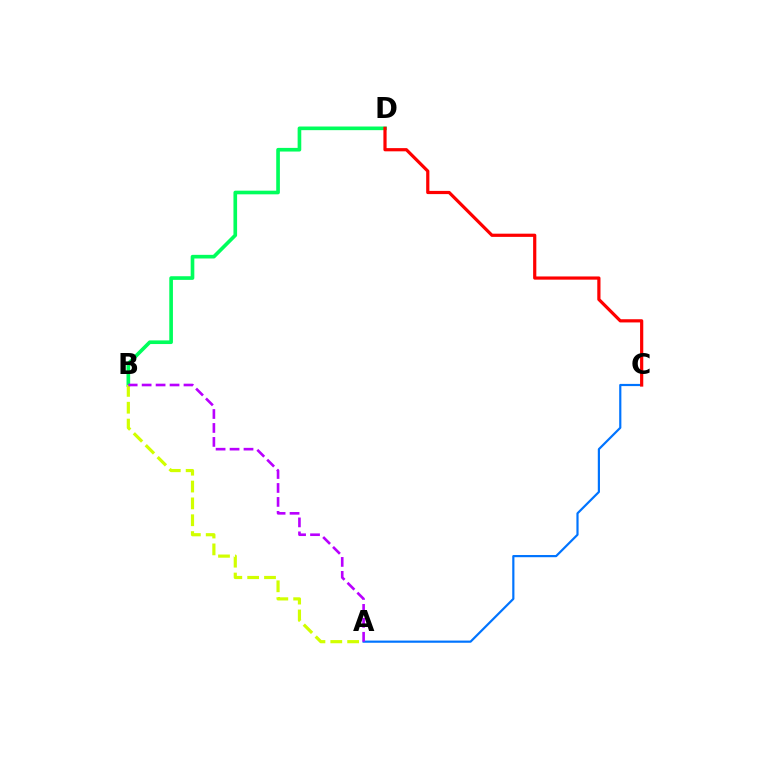{('B', 'D'): [{'color': '#00ff5c', 'line_style': 'solid', 'thickness': 2.63}], ('A', 'B'): [{'color': '#d1ff00', 'line_style': 'dashed', 'thickness': 2.29}, {'color': '#b900ff', 'line_style': 'dashed', 'thickness': 1.9}], ('A', 'C'): [{'color': '#0074ff', 'line_style': 'solid', 'thickness': 1.57}], ('C', 'D'): [{'color': '#ff0000', 'line_style': 'solid', 'thickness': 2.31}]}